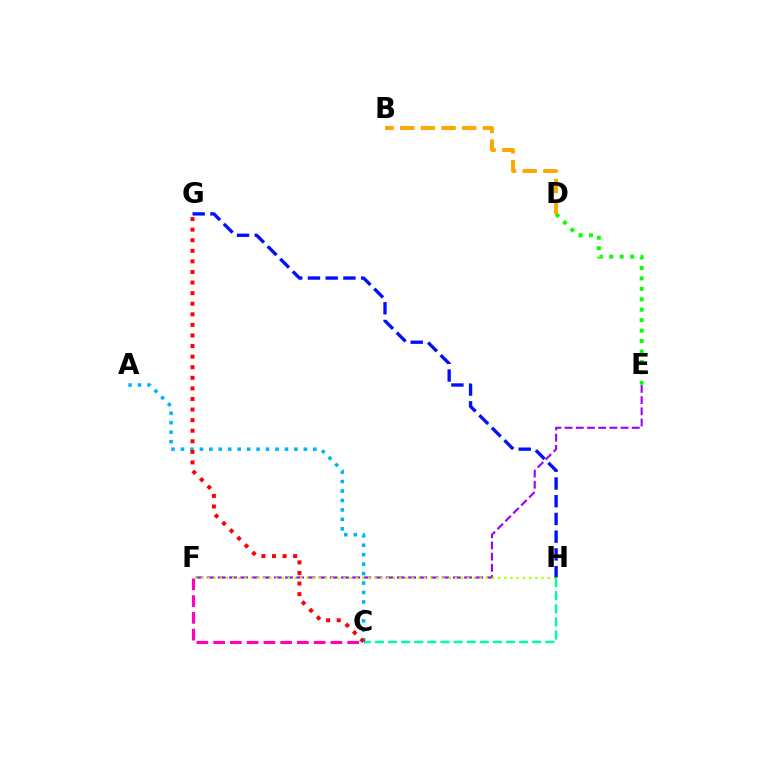{('C', 'H'): [{'color': '#00ff9d', 'line_style': 'dashed', 'thickness': 1.78}], ('E', 'F'): [{'color': '#9b00ff', 'line_style': 'dashed', 'thickness': 1.52}], ('D', 'E'): [{'color': '#08ff00', 'line_style': 'dotted', 'thickness': 2.83}], ('B', 'D'): [{'color': '#ffa500', 'line_style': 'dashed', 'thickness': 2.81}], ('F', 'H'): [{'color': '#b3ff00', 'line_style': 'dotted', 'thickness': 1.68}], ('G', 'H'): [{'color': '#0010ff', 'line_style': 'dashed', 'thickness': 2.41}], ('A', 'C'): [{'color': '#00b5ff', 'line_style': 'dotted', 'thickness': 2.57}], ('C', 'F'): [{'color': '#ff00bd', 'line_style': 'dashed', 'thickness': 2.28}], ('C', 'G'): [{'color': '#ff0000', 'line_style': 'dotted', 'thickness': 2.87}]}